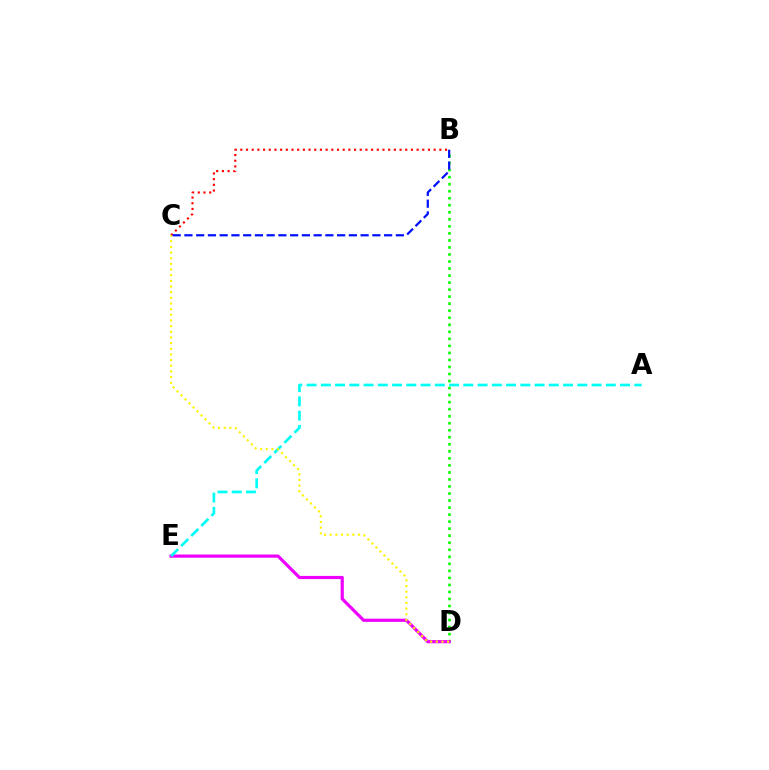{('B', 'D'): [{'color': '#08ff00', 'line_style': 'dotted', 'thickness': 1.91}], ('B', 'C'): [{'color': '#ff0000', 'line_style': 'dotted', 'thickness': 1.55}, {'color': '#0010ff', 'line_style': 'dashed', 'thickness': 1.6}], ('D', 'E'): [{'color': '#ee00ff', 'line_style': 'solid', 'thickness': 2.29}], ('A', 'E'): [{'color': '#00fff6', 'line_style': 'dashed', 'thickness': 1.94}], ('C', 'D'): [{'color': '#fcf500', 'line_style': 'dotted', 'thickness': 1.54}]}